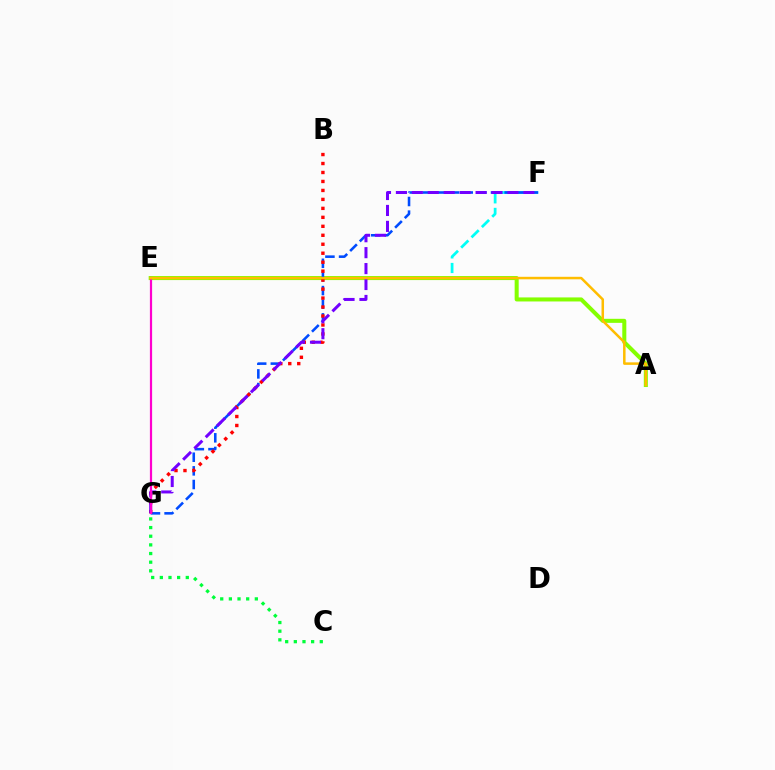{('E', 'F'): [{'color': '#00fff6', 'line_style': 'dashed', 'thickness': 1.98}], ('A', 'E'): [{'color': '#84ff00', 'line_style': 'solid', 'thickness': 2.91}, {'color': '#ffbd00', 'line_style': 'solid', 'thickness': 1.8}], ('F', 'G'): [{'color': '#004bff', 'line_style': 'dashed', 'thickness': 1.85}, {'color': '#7200ff', 'line_style': 'dashed', 'thickness': 2.16}], ('B', 'G'): [{'color': '#ff0000', 'line_style': 'dotted', 'thickness': 2.44}], ('E', 'G'): [{'color': '#ff00cf', 'line_style': 'solid', 'thickness': 1.59}], ('C', 'G'): [{'color': '#00ff39', 'line_style': 'dotted', 'thickness': 2.35}]}